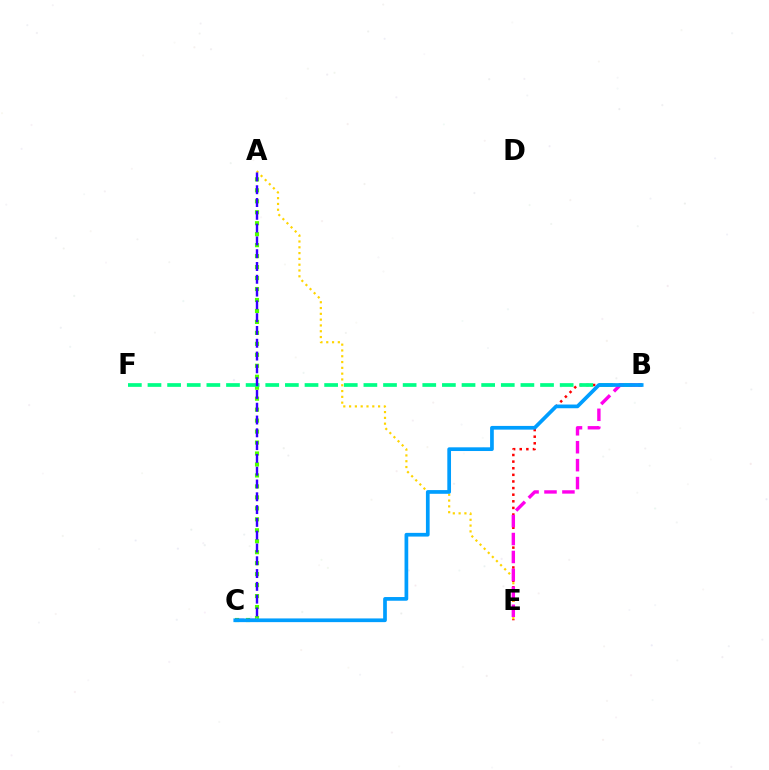{('A', 'C'): [{'color': '#4fff00', 'line_style': 'dotted', 'thickness': 2.98}, {'color': '#3700ff', 'line_style': 'dashed', 'thickness': 1.74}], ('B', 'E'): [{'color': '#ff0000', 'line_style': 'dotted', 'thickness': 1.8}, {'color': '#ff00ed', 'line_style': 'dashed', 'thickness': 2.44}], ('B', 'F'): [{'color': '#00ff86', 'line_style': 'dashed', 'thickness': 2.67}], ('A', 'E'): [{'color': '#ffd500', 'line_style': 'dotted', 'thickness': 1.58}], ('B', 'C'): [{'color': '#009eff', 'line_style': 'solid', 'thickness': 2.67}]}